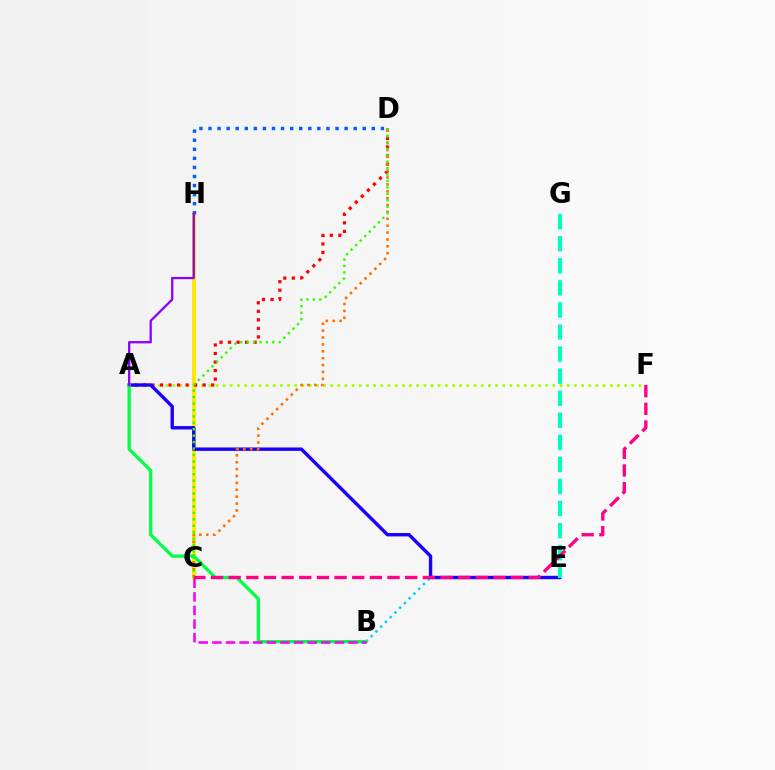{('C', 'H'): [{'color': '#ffe600', 'line_style': 'solid', 'thickness': 2.74}], ('B', 'E'): [{'color': '#00d3ff', 'line_style': 'dotted', 'thickness': 1.82}], ('A', 'F'): [{'color': '#a2ff00', 'line_style': 'dotted', 'thickness': 1.95}], ('A', 'D'): [{'color': '#ff0000', 'line_style': 'dotted', 'thickness': 2.32}], ('A', 'E'): [{'color': '#1900ff', 'line_style': 'solid', 'thickness': 2.45}], ('D', 'H'): [{'color': '#005dff', 'line_style': 'dotted', 'thickness': 2.46}], ('C', 'D'): [{'color': '#ff7000', 'line_style': 'dotted', 'thickness': 1.87}, {'color': '#31ff00', 'line_style': 'dotted', 'thickness': 1.75}], ('E', 'G'): [{'color': '#00ffbb', 'line_style': 'dashed', 'thickness': 3.0}], ('A', 'B'): [{'color': '#00ff45', 'line_style': 'solid', 'thickness': 2.37}], ('B', 'C'): [{'color': '#fa00f9', 'line_style': 'dashed', 'thickness': 1.85}], ('A', 'H'): [{'color': '#8a00ff', 'line_style': 'solid', 'thickness': 1.64}], ('C', 'F'): [{'color': '#ff0088', 'line_style': 'dashed', 'thickness': 2.4}]}